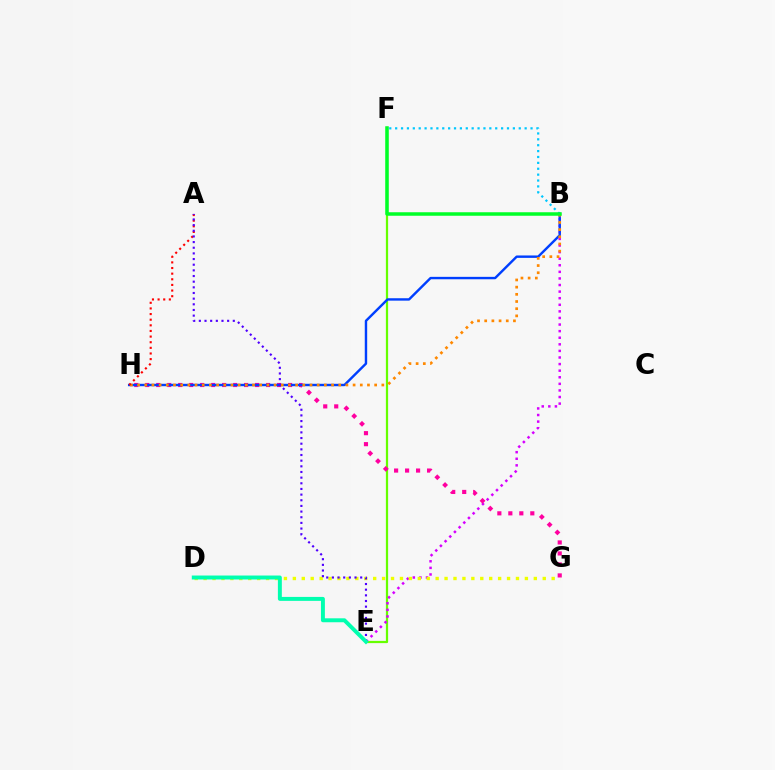{('E', 'F'): [{'color': '#66ff00', 'line_style': 'solid', 'thickness': 1.6}], ('B', 'F'): [{'color': '#00c7ff', 'line_style': 'dotted', 'thickness': 1.6}, {'color': '#00ff27', 'line_style': 'solid', 'thickness': 2.52}], ('B', 'E'): [{'color': '#d600ff', 'line_style': 'dotted', 'thickness': 1.79}], ('G', 'H'): [{'color': '#ff00a0', 'line_style': 'dotted', 'thickness': 2.99}], ('B', 'H'): [{'color': '#003fff', 'line_style': 'solid', 'thickness': 1.74}, {'color': '#ff8800', 'line_style': 'dotted', 'thickness': 1.95}], ('A', 'H'): [{'color': '#ff0000', 'line_style': 'dotted', 'thickness': 1.53}], ('D', 'G'): [{'color': '#eeff00', 'line_style': 'dotted', 'thickness': 2.42}], ('A', 'E'): [{'color': '#4f00ff', 'line_style': 'dotted', 'thickness': 1.54}], ('D', 'E'): [{'color': '#00ffaf', 'line_style': 'solid', 'thickness': 2.84}]}